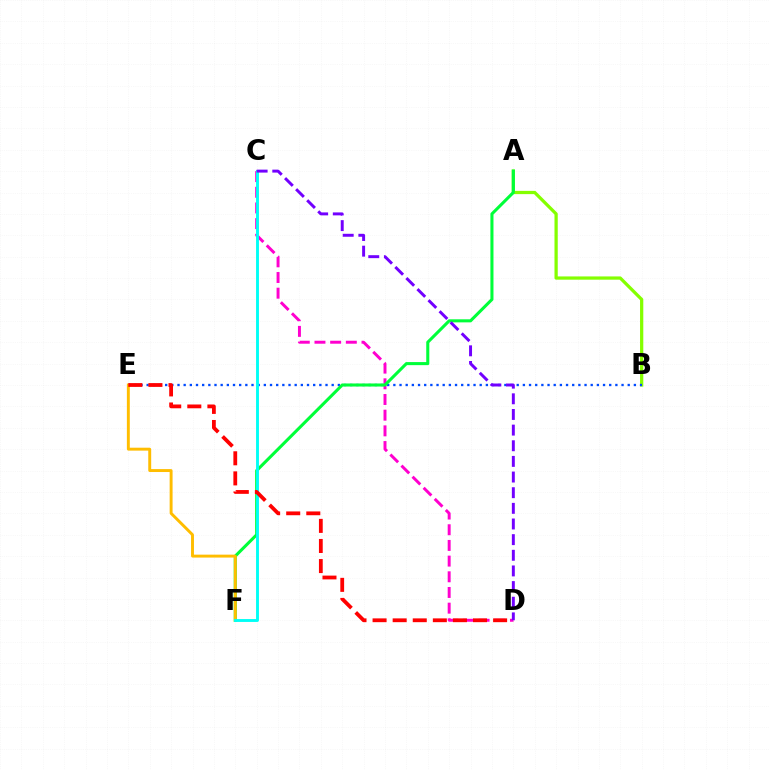{('A', 'B'): [{'color': '#84ff00', 'line_style': 'solid', 'thickness': 2.34}], ('C', 'D'): [{'color': '#ff00cf', 'line_style': 'dashed', 'thickness': 2.13}, {'color': '#7200ff', 'line_style': 'dashed', 'thickness': 2.13}], ('B', 'E'): [{'color': '#004bff', 'line_style': 'dotted', 'thickness': 1.68}], ('A', 'F'): [{'color': '#00ff39', 'line_style': 'solid', 'thickness': 2.21}], ('E', 'F'): [{'color': '#ffbd00', 'line_style': 'solid', 'thickness': 2.11}], ('C', 'F'): [{'color': '#00fff6', 'line_style': 'solid', 'thickness': 2.08}], ('D', 'E'): [{'color': '#ff0000', 'line_style': 'dashed', 'thickness': 2.73}]}